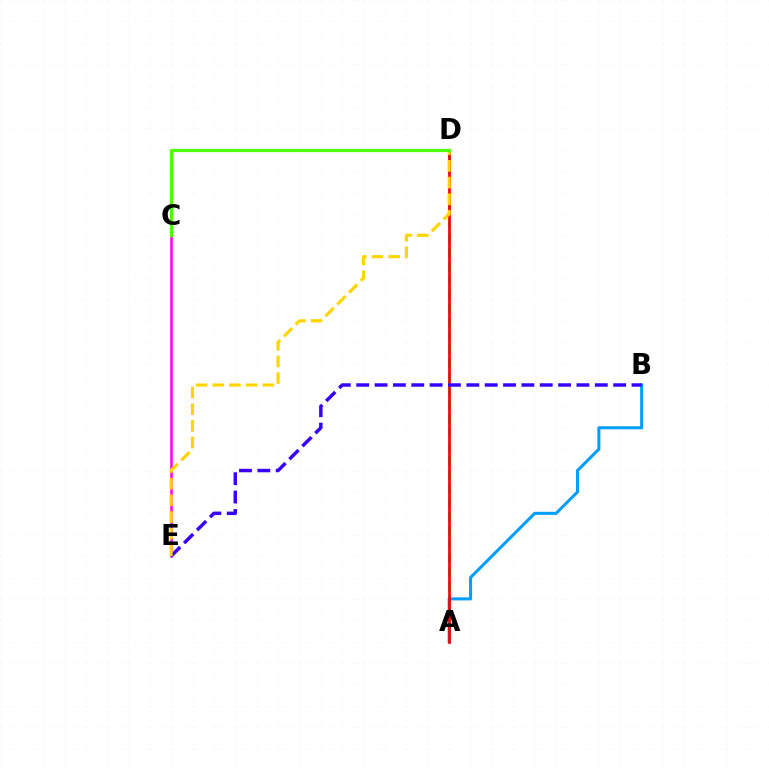{('C', 'E'): [{'color': '#ff00ed', 'line_style': 'solid', 'thickness': 1.8}], ('A', 'D'): [{'color': '#00ff86', 'line_style': 'dashed', 'thickness': 1.89}, {'color': '#ff0000', 'line_style': 'solid', 'thickness': 1.94}], ('A', 'B'): [{'color': '#009eff', 'line_style': 'solid', 'thickness': 2.19}], ('B', 'E'): [{'color': '#3700ff', 'line_style': 'dashed', 'thickness': 2.49}], ('D', 'E'): [{'color': '#ffd500', 'line_style': 'dashed', 'thickness': 2.26}], ('C', 'D'): [{'color': '#4fff00', 'line_style': 'solid', 'thickness': 2.34}]}